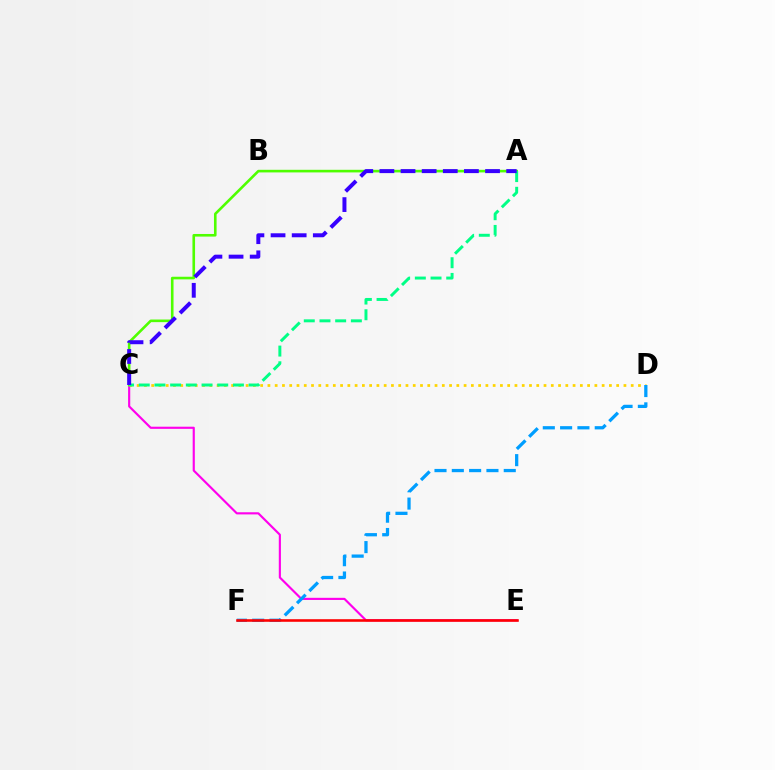{('C', 'E'): [{'color': '#ff00ed', 'line_style': 'solid', 'thickness': 1.55}], ('A', 'C'): [{'color': '#4fff00', 'line_style': 'solid', 'thickness': 1.88}, {'color': '#00ff86', 'line_style': 'dashed', 'thickness': 2.13}, {'color': '#3700ff', 'line_style': 'dashed', 'thickness': 2.87}], ('C', 'D'): [{'color': '#ffd500', 'line_style': 'dotted', 'thickness': 1.97}], ('D', 'F'): [{'color': '#009eff', 'line_style': 'dashed', 'thickness': 2.35}], ('E', 'F'): [{'color': '#ff0000', 'line_style': 'solid', 'thickness': 1.86}]}